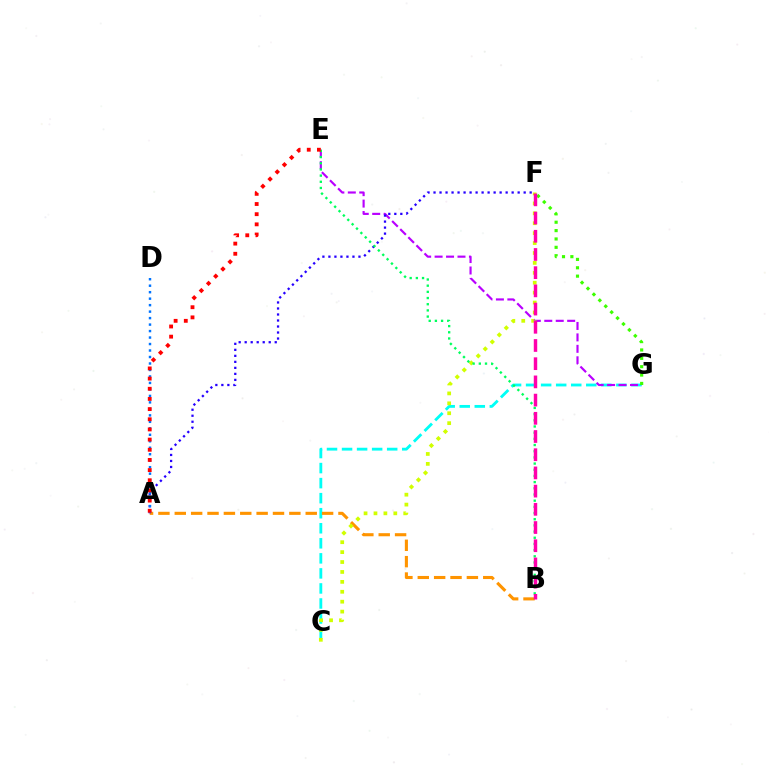{('C', 'G'): [{'color': '#00fff6', 'line_style': 'dashed', 'thickness': 2.04}], ('A', 'B'): [{'color': '#ff9400', 'line_style': 'dashed', 'thickness': 2.22}], ('E', 'G'): [{'color': '#b900ff', 'line_style': 'dashed', 'thickness': 1.55}], ('A', 'F'): [{'color': '#2500ff', 'line_style': 'dotted', 'thickness': 1.63}], ('C', 'F'): [{'color': '#d1ff00', 'line_style': 'dotted', 'thickness': 2.69}], ('B', 'E'): [{'color': '#00ff5c', 'line_style': 'dotted', 'thickness': 1.68}], ('A', 'D'): [{'color': '#0074ff', 'line_style': 'dotted', 'thickness': 1.76}], ('A', 'E'): [{'color': '#ff0000', 'line_style': 'dotted', 'thickness': 2.76}], ('F', 'G'): [{'color': '#3dff00', 'line_style': 'dotted', 'thickness': 2.27}], ('B', 'F'): [{'color': '#ff00ac', 'line_style': 'dashed', 'thickness': 2.47}]}